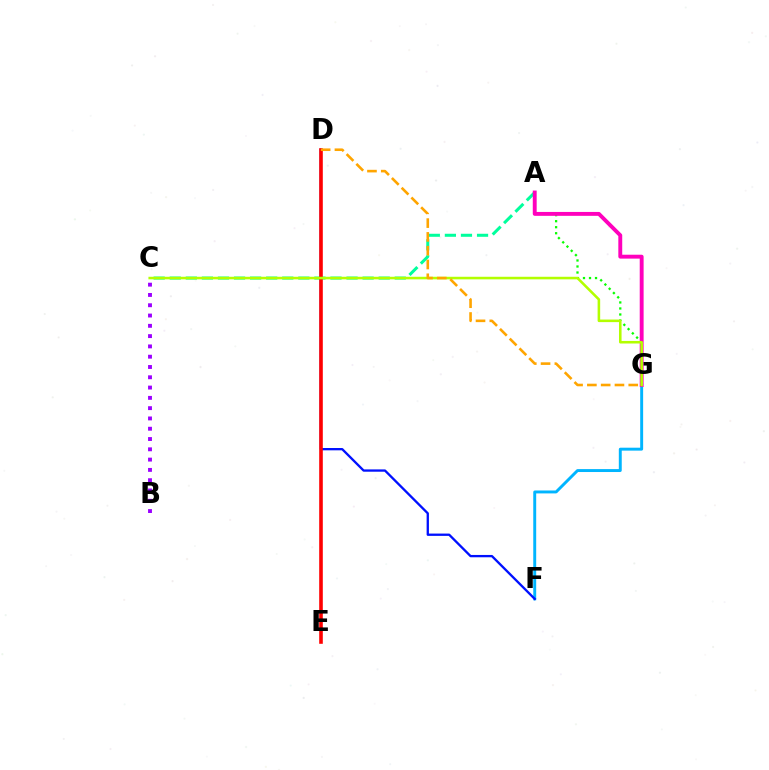{('A', 'C'): [{'color': '#00ff9d', 'line_style': 'dashed', 'thickness': 2.18}], ('A', 'G'): [{'color': '#08ff00', 'line_style': 'dotted', 'thickness': 1.64}, {'color': '#ff00bd', 'line_style': 'solid', 'thickness': 2.8}], ('F', 'G'): [{'color': '#00b5ff', 'line_style': 'solid', 'thickness': 2.11}], ('D', 'F'): [{'color': '#0010ff', 'line_style': 'solid', 'thickness': 1.67}], ('D', 'E'): [{'color': '#ff0000', 'line_style': 'solid', 'thickness': 2.59}], ('B', 'C'): [{'color': '#9b00ff', 'line_style': 'dotted', 'thickness': 2.8}], ('C', 'G'): [{'color': '#b3ff00', 'line_style': 'solid', 'thickness': 1.85}], ('D', 'G'): [{'color': '#ffa500', 'line_style': 'dashed', 'thickness': 1.87}]}